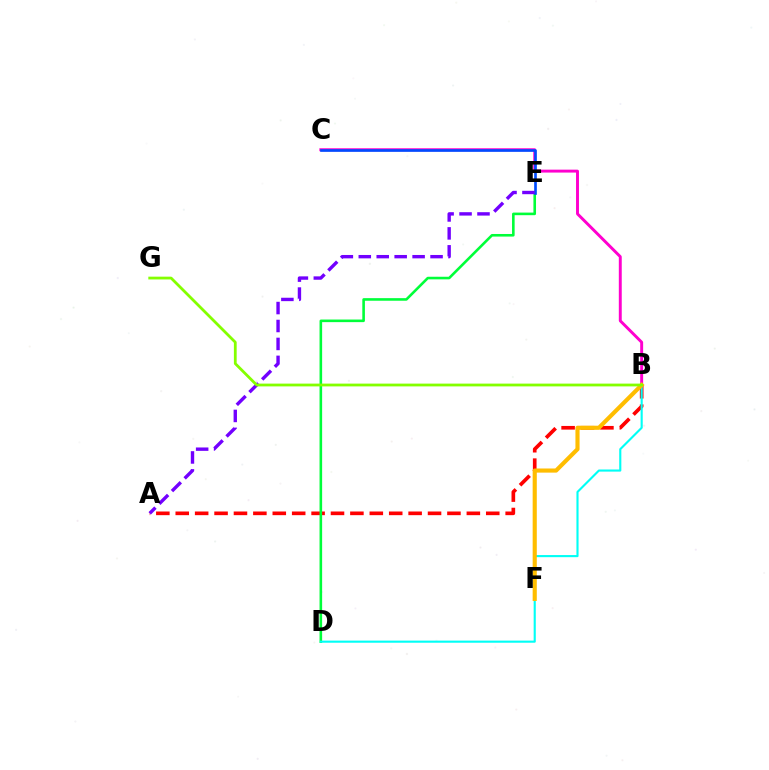{('B', 'C'): [{'color': '#ff00cf', 'line_style': 'solid', 'thickness': 2.11}], ('A', 'B'): [{'color': '#ff0000', 'line_style': 'dashed', 'thickness': 2.64}], ('D', 'E'): [{'color': '#00ff39', 'line_style': 'solid', 'thickness': 1.87}], ('C', 'E'): [{'color': '#004bff', 'line_style': 'solid', 'thickness': 1.92}], ('B', 'D'): [{'color': '#00fff6', 'line_style': 'solid', 'thickness': 1.53}], ('B', 'F'): [{'color': '#ffbd00', 'line_style': 'solid', 'thickness': 2.98}], ('A', 'E'): [{'color': '#7200ff', 'line_style': 'dashed', 'thickness': 2.44}], ('B', 'G'): [{'color': '#84ff00', 'line_style': 'solid', 'thickness': 2.0}]}